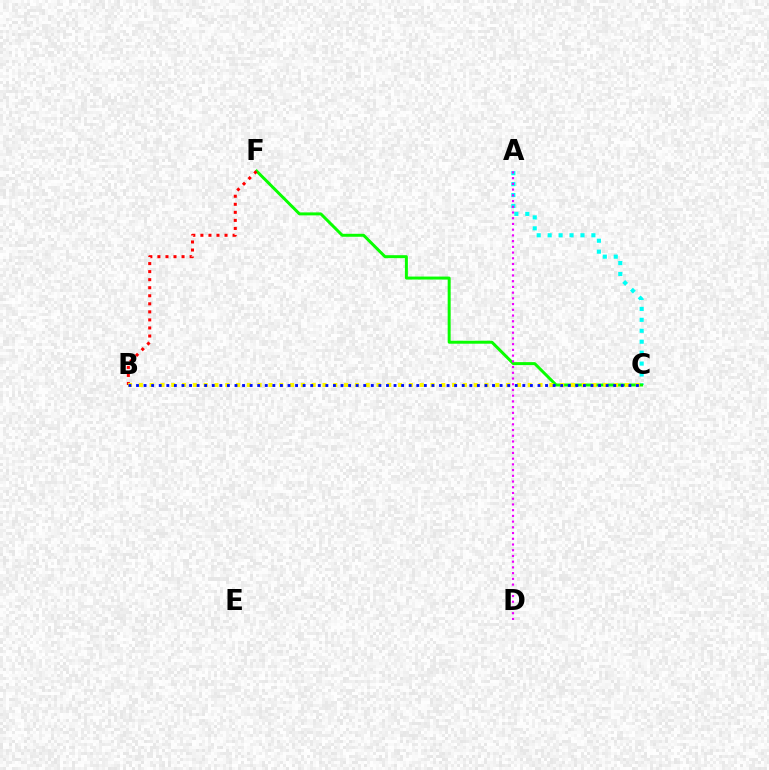{('A', 'C'): [{'color': '#00fff6', 'line_style': 'dotted', 'thickness': 2.97}], ('C', 'F'): [{'color': '#08ff00', 'line_style': 'solid', 'thickness': 2.14}], ('B', 'F'): [{'color': '#ff0000', 'line_style': 'dotted', 'thickness': 2.19}], ('B', 'C'): [{'color': '#fcf500', 'line_style': 'dotted', 'thickness': 2.93}, {'color': '#0010ff', 'line_style': 'dotted', 'thickness': 2.06}], ('A', 'D'): [{'color': '#ee00ff', 'line_style': 'dotted', 'thickness': 1.56}]}